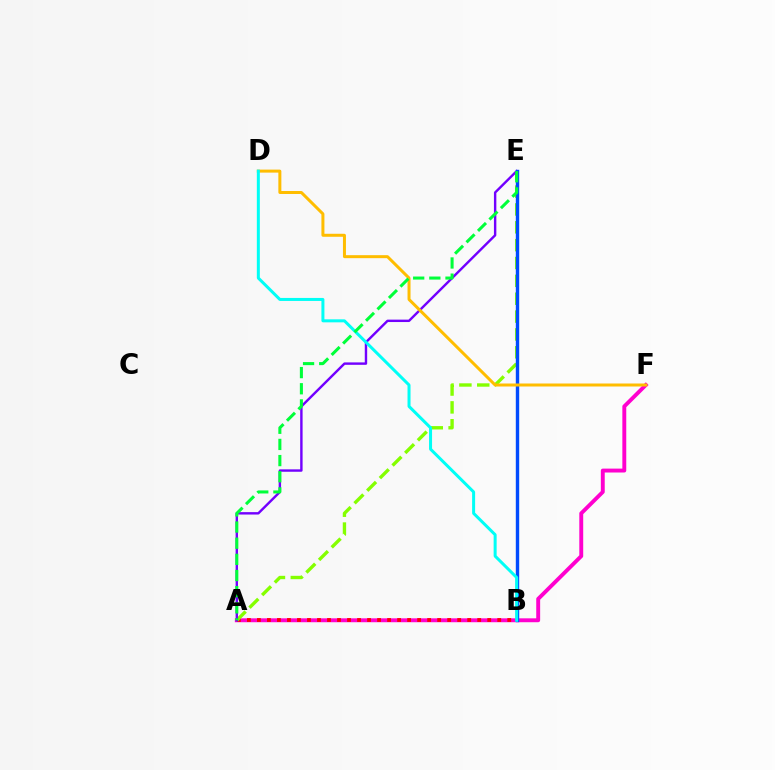{('A', 'F'): [{'color': '#ff00cf', 'line_style': 'solid', 'thickness': 2.81}], ('A', 'B'): [{'color': '#ff0000', 'line_style': 'dotted', 'thickness': 2.72}], ('A', 'E'): [{'color': '#84ff00', 'line_style': 'dashed', 'thickness': 2.43}, {'color': '#7200ff', 'line_style': 'solid', 'thickness': 1.73}, {'color': '#00ff39', 'line_style': 'dashed', 'thickness': 2.19}], ('B', 'E'): [{'color': '#004bff', 'line_style': 'solid', 'thickness': 2.45}], ('D', 'F'): [{'color': '#ffbd00', 'line_style': 'solid', 'thickness': 2.16}], ('B', 'D'): [{'color': '#00fff6', 'line_style': 'solid', 'thickness': 2.16}]}